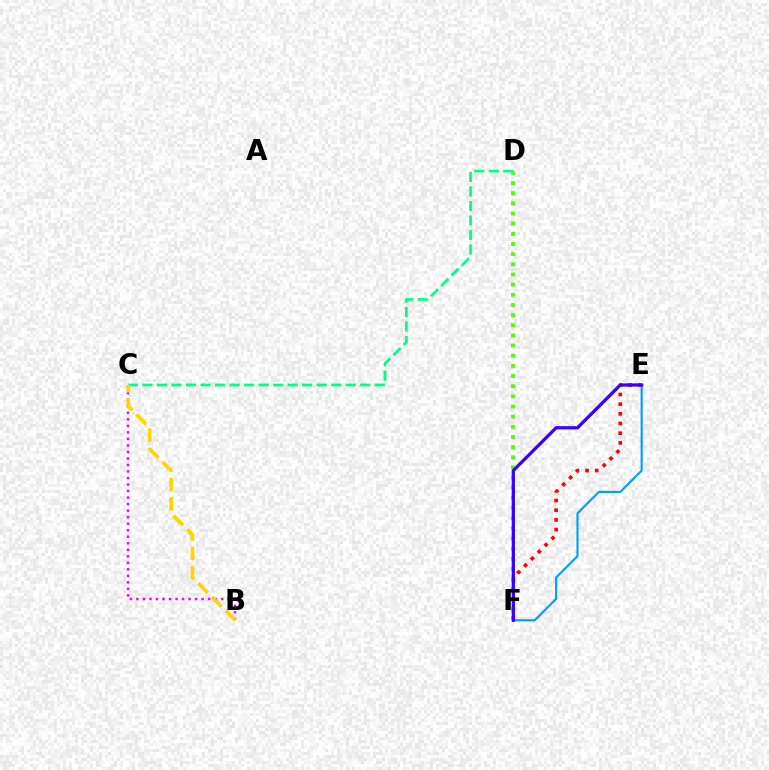{('E', 'F'): [{'color': '#ff0000', 'line_style': 'dotted', 'thickness': 2.63}, {'color': '#009eff', 'line_style': 'solid', 'thickness': 1.54}, {'color': '#3700ff', 'line_style': 'solid', 'thickness': 2.33}], ('C', 'D'): [{'color': '#00ff86', 'line_style': 'dashed', 'thickness': 1.97}], ('D', 'F'): [{'color': '#4fff00', 'line_style': 'dotted', 'thickness': 2.76}], ('B', 'C'): [{'color': '#ff00ed', 'line_style': 'dotted', 'thickness': 1.77}, {'color': '#ffd500', 'line_style': 'dashed', 'thickness': 2.64}]}